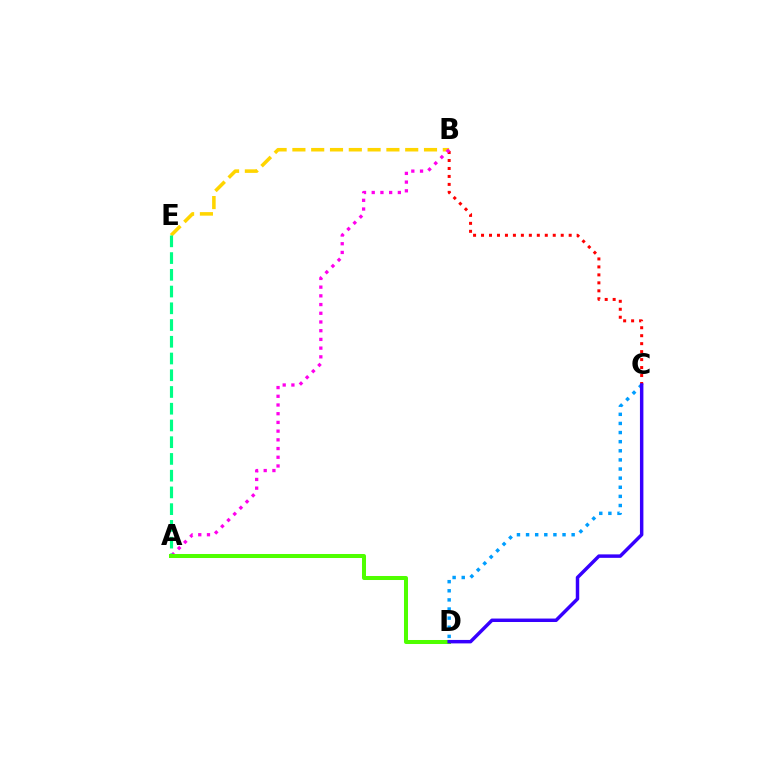{('B', 'E'): [{'color': '#ffd500', 'line_style': 'dashed', 'thickness': 2.55}], ('B', 'C'): [{'color': '#ff0000', 'line_style': 'dotted', 'thickness': 2.16}], ('C', 'D'): [{'color': '#009eff', 'line_style': 'dotted', 'thickness': 2.48}, {'color': '#3700ff', 'line_style': 'solid', 'thickness': 2.49}], ('A', 'B'): [{'color': '#ff00ed', 'line_style': 'dotted', 'thickness': 2.37}], ('A', 'E'): [{'color': '#00ff86', 'line_style': 'dashed', 'thickness': 2.27}], ('A', 'D'): [{'color': '#4fff00', 'line_style': 'solid', 'thickness': 2.89}]}